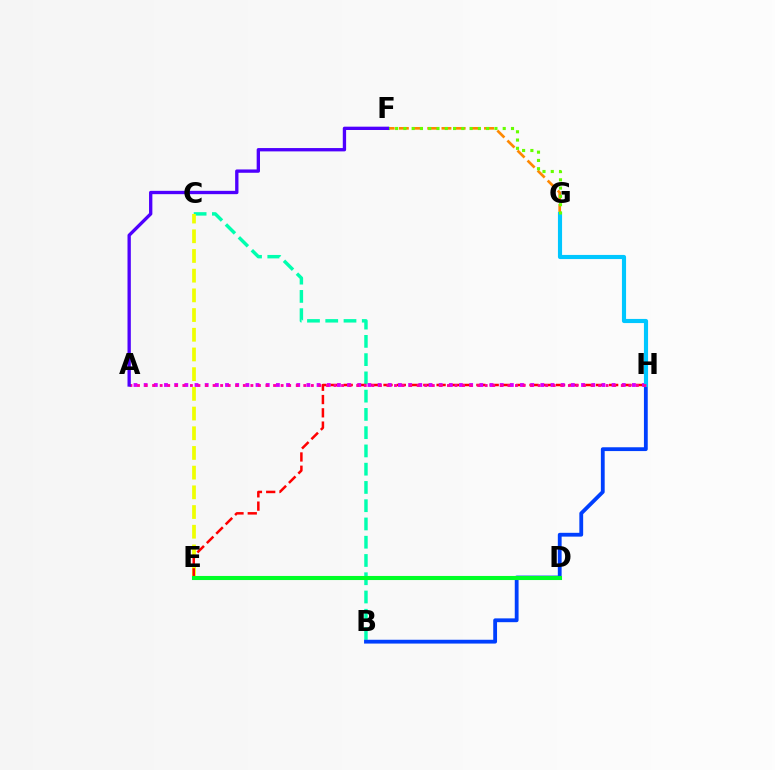{('B', 'C'): [{'color': '#00ffaf', 'line_style': 'dashed', 'thickness': 2.48}], ('C', 'E'): [{'color': '#eeff00', 'line_style': 'dashed', 'thickness': 2.68}], ('F', 'G'): [{'color': '#ff8800', 'line_style': 'dashed', 'thickness': 1.93}, {'color': '#66ff00', 'line_style': 'dotted', 'thickness': 2.25}], ('E', 'H'): [{'color': '#ff0000', 'line_style': 'dashed', 'thickness': 1.8}], ('A', 'H'): [{'color': '#d600ff', 'line_style': 'dotted', 'thickness': 2.76}, {'color': '#ff00a0', 'line_style': 'dotted', 'thickness': 2.05}], ('B', 'H'): [{'color': '#003fff', 'line_style': 'solid', 'thickness': 2.74}], ('G', 'H'): [{'color': '#00c7ff', 'line_style': 'solid', 'thickness': 2.97}], ('D', 'E'): [{'color': '#00ff27', 'line_style': 'solid', 'thickness': 2.94}], ('A', 'F'): [{'color': '#4f00ff', 'line_style': 'solid', 'thickness': 2.39}]}